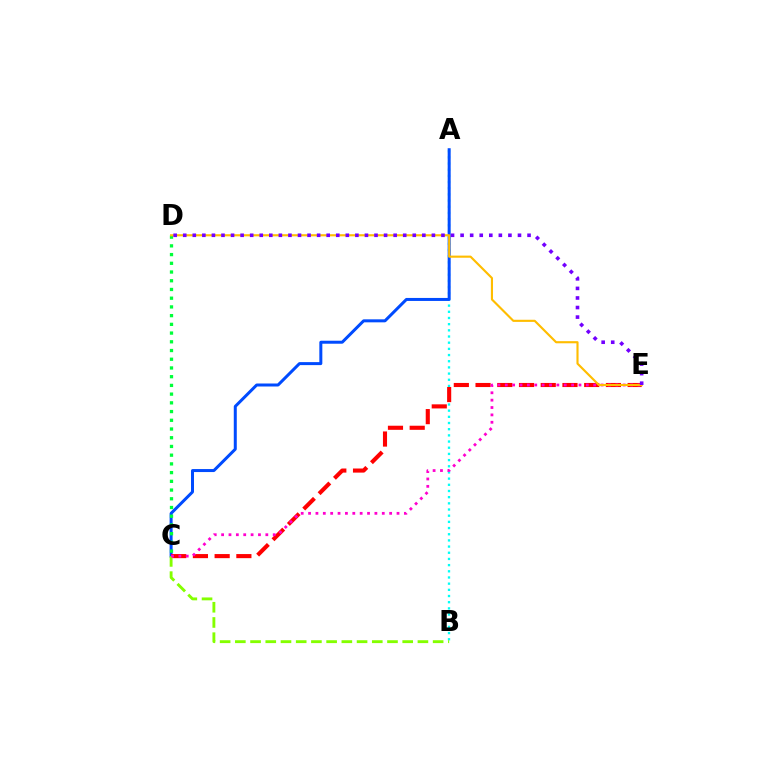{('A', 'B'): [{'color': '#00fff6', 'line_style': 'dotted', 'thickness': 1.68}], ('A', 'C'): [{'color': '#004bff', 'line_style': 'solid', 'thickness': 2.16}], ('C', 'E'): [{'color': '#ff0000', 'line_style': 'dashed', 'thickness': 2.95}, {'color': '#ff00cf', 'line_style': 'dotted', 'thickness': 2.0}], ('B', 'C'): [{'color': '#84ff00', 'line_style': 'dashed', 'thickness': 2.07}], ('C', 'D'): [{'color': '#00ff39', 'line_style': 'dotted', 'thickness': 2.37}], ('D', 'E'): [{'color': '#ffbd00', 'line_style': 'solid', 'thickness': 1.54}, {'color': '#7200ff', 'line_style': 'dotted', 'thickness': 2.6}]}